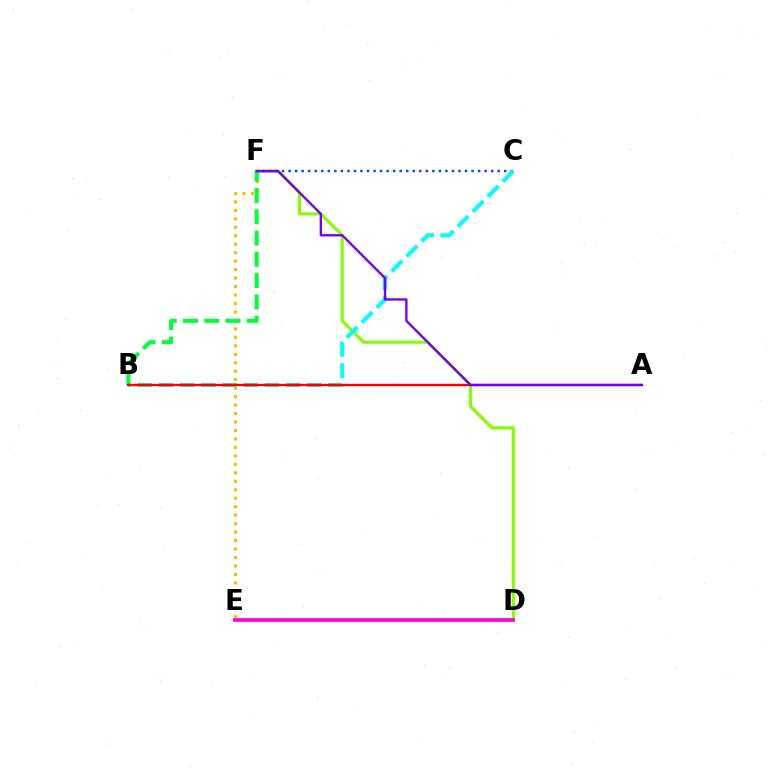{('D', 'F'): [{'color': '#84ff00', 'line_style': 'solid', 'thickness': 2.28}], ('E', 'F'): [{'color': '#ffbd00', 'line_style': 'dotted', 'thickness': 2.3}], ('C', 'F'): [{'color': '#004bff', 'line_style': 'dotted', 'thickness': 1.78}], ('B', 'C'): [{'color': '#00fff6', 'line_style': 'dashed', 'thickness': 2.88}], ('B', 'F'): [{'color': '#00ff39', 'line_style': 'dashed', 'thickness': 2.89}], ('D', 'E'): [{'color': '#ff00cf', 'line_style': 'solid', 'thickness': 2.64}], ('A', 'B'): [{'color': '#ff0000', 'line_style': 'solid', 'thickness': 1.69}], ('A', 'F'): [{'color': '#7200ff', 'line_style': 'solid', 'thickness': 1.69}]}